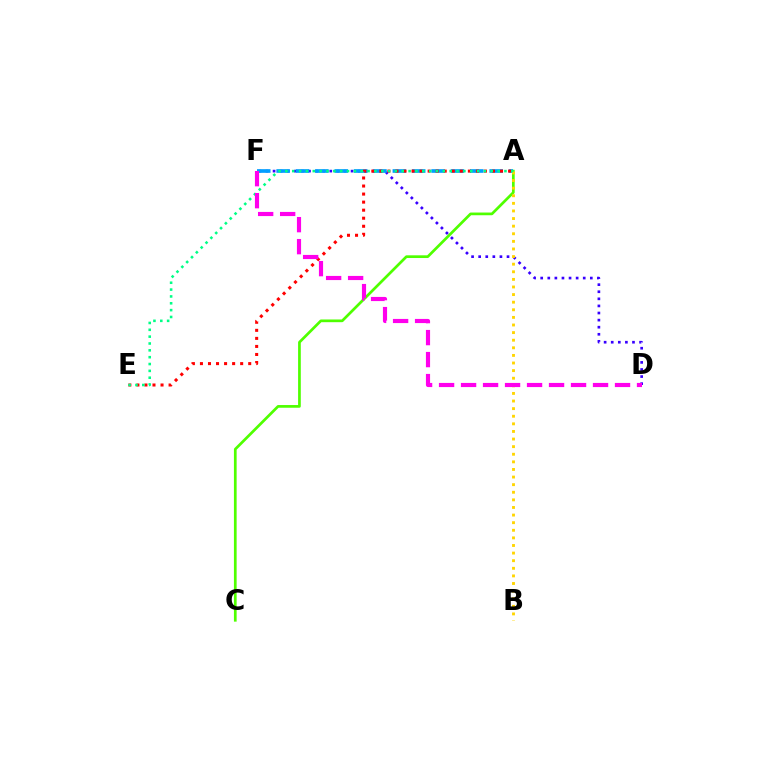{('A', 'C'): [{'color': '#4fff00', 'line_style': 'solid', 'thickness': 1.95}], ('D', 'F'): [{'color': '#3700ff', 'line_style': 'dotted', 'thickness': 1.93}, {'color': '#ff00ed', 'line_style': 'dashed', 'thickness': 2.99}], ('A', 'F'): [{'color': '#009eff', 'line_style': 'dashed', 'thickness': 2.63}], ('A', 'B'): [{'color': '#ffd500', 'line_style': 'dotted', 'thickness': 2.07}], ('A', 'E'): [{'color': '#ff0000', 'line_style': 'dotted', 'thickness': 2.19}, {'color': '#00ff86', 'line_style': 'dotted', 'thickness': 1.86}]}